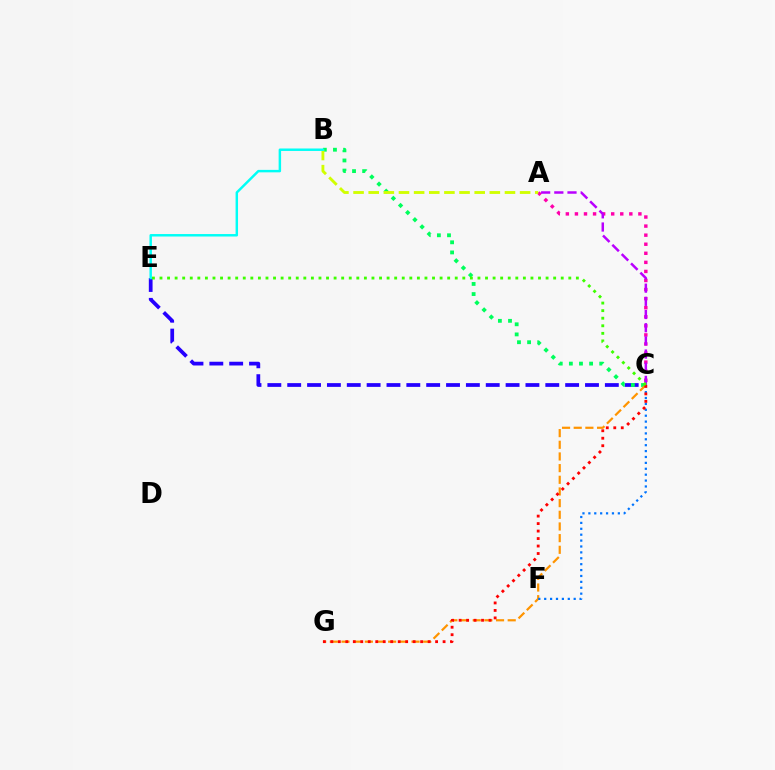{('C', 'E'): [{'color': '#2500ff', 'line_style': 'dashed', 'thickness': 2.7}, {'color': '#3dff00', 'line_style': 'dotted', 'thickness': 2.06}], ('A', 'C'): [{'color': '#ff00ac', 'line_style': 'dotted', 'thickness': 2.46}, {'color': '#b900ff', 'line_style': 'dashed', 'thickness': 1.79}], ('B', 'C'): [{'color': '#00ff5c', 'line_style': 'dotted', 'thickness': 2.75}], ('C', 'G'): [{'color': '#ff9400', 'line_style': 'dashed', 'thickness': 1.59}, {'color': '#ff0000', 'line_style': 'dotted', 'thickness': 2.03}], ('C', 'F'): [{'color': '#0074ff', 'line_style': 'dotted', 'thickness': 1.6}], ('A', 'B'): [{'color': '#d1ff00', 'line_style': 'dashed', 'thickness': 2.06}], ('B', 'E'): [{'color': '#00fff6', 'line_style': 'solid', 'thickness': 1.77}]}